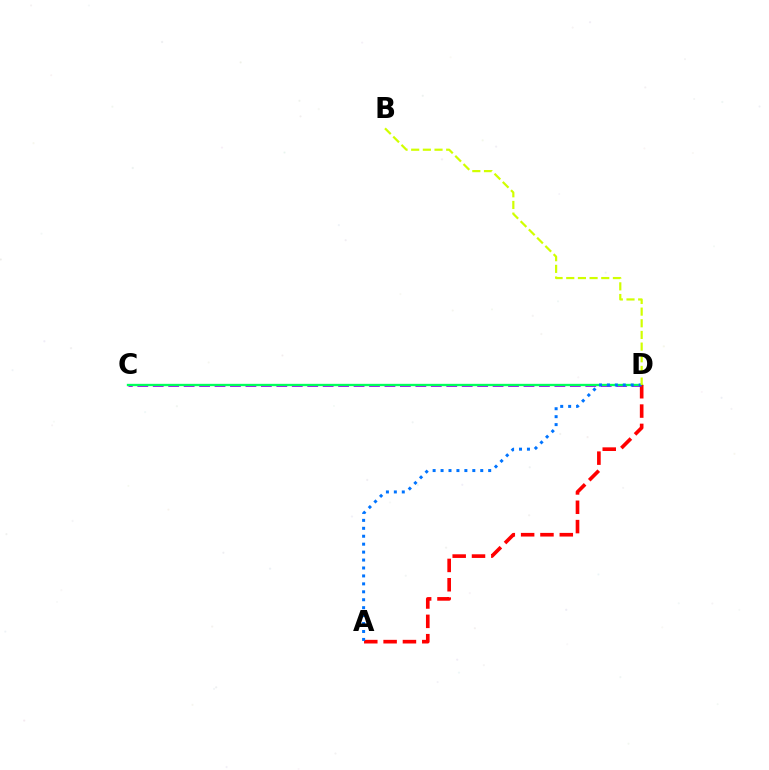{('C', 'D'): [{'color': '#b900ff', 'line_style': 'dashed', 'thickness': 2.1}, {'color': '#00ff5c', 'line_style': 'solid', 'thickness': 1.68}], ('A', 'D'): [{'color': '#ff0000', 'line_style': 'dashed', 'thickness': 2.63}, {'color': '#0074ff', 'line_style': 'dotted', 'thickness': 2.16}], ('B', 'D'): [{'color': '#d1ff00', 'line_style': 'dashed', 'thickness': 1.58}]}